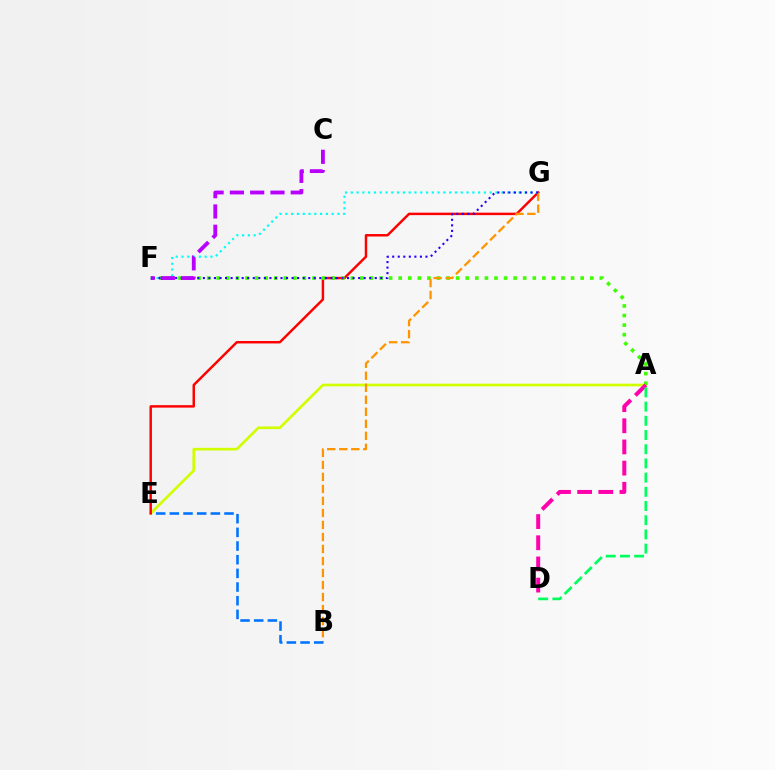{('A', 'E'): [{'color': '#d1ff00', 'line_style': 'solid', 'thickness': 1.92}], ('E', 'G'): [{'color': '#ff0000', 'line_style': 'solid', 'thickness': 1.77}], ('A', 'F'): [{'color': '#3dff00', 'line_style': 'dotted', 'thickness': 2.6}], ('F', 'G'): [{'color': '#00fff6', 'line_style': 'dotted', 'thickness': 1.57}, {'color': '#2500ff', 'line_style': 'dotted', 'thickness': 1.51}], ('A', 'D'): [{'color': '#ff00ac', 'line_style': 'dashed', 'thickness': 2.88}, {'color': '#00ff5c', 'line_style': 'dashed', 'thickness': 1.93}], ('B', 'G'): [{'color': '#ff9400', 'line_style': 'dashed', 'thickness': 1.63}], ('C', 'F'): [{'color': '#b900ff', 'line_style': 'dashed', 'thickness': 2.76}], ('B', 'E'): [{'color': '#0074ff', 'line_style': 'dashed', 'thickness': 1.86}]}